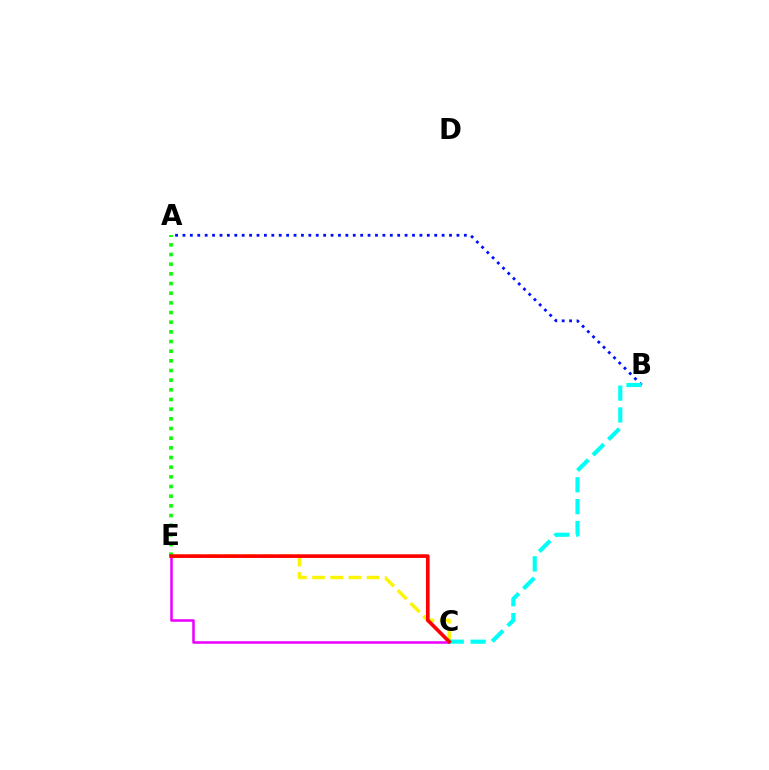{('C', 'E'): [{'color': '#ee00ff', 'line_style': 'solid', 'thickness': 1.83}, {'color': '#fcf500', 'line_style': 'dashed', 'thickness': 2.47}, {'color': '#ff0000', 'line_style': 'solid', 'thickness': 2.63}], ('A', 'B'): [{'color': '#0010ff', 'line_style': 'dotted', 'thickness': 2.01}], ('A', 'E'): [{'color': '#08ff00', 'line_style': 'dotted', 'thickness': 2.63}], ('B', 'C'): [{'color': '#00fff6', 'line_style': 'dashed', 'thickness': 2.97}]}